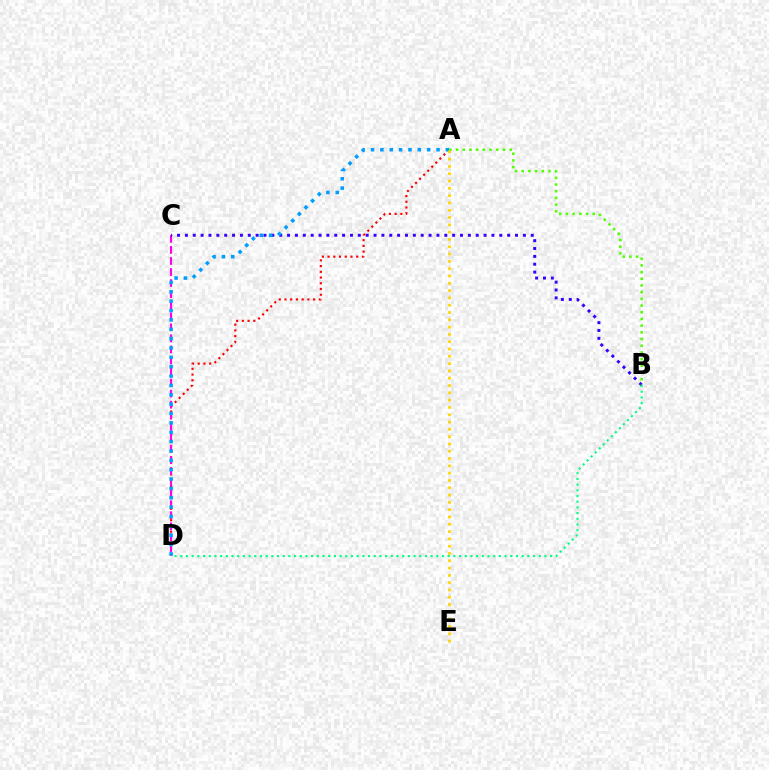{('A', 'D'): [{'color': '#ff0000', 'line_style': 'dotted', 'thickness': 1.55}, {'color': '#009eff', 'line_style': 'dotted', 'thickness': 2.54}], ('C', 'D'): [{'color': '#ff00ed', 'line_style': 'dashed', 'thickness': 1.5}], ('B', 'C'): [{'color': '#3700ff', 'line_style': 'dotted', 'thickness': 2.14}], ('B', 'D'): [{'color': '#00ff86', 'line_style': 'dotted', 'thickness': 1.55}], ('A', 'B'): [{'color': '#4fff00', 'line_style': 'dotted', 'thickness': 1.82}], ('A', 'E'): [{'color': '#ffd500', 'line_style': 'dotted', 'thickness': 1.98}]}